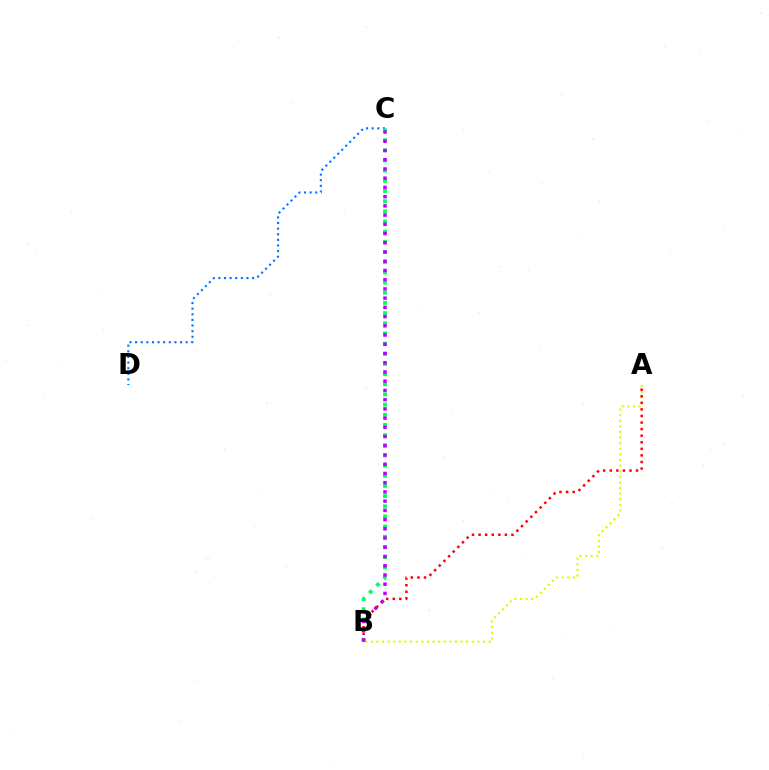{('A', 'B'): [{'color': '#d1ff00', 'line_style': 'dotted', 'thickness': 1.52}, {'color': '#ff0000', 'line_style': 'dotted', 'thickness': 1.79}], ('C', 'D'): [{'color': '#0074ff', 'line_style': 'dotted', 'thickness': 1.53}], ('B', 'C'): [{'color': '#00ff5c', 'line_style': 'dotted', 'thickness': 2.76}, {'color': '#b900ff', 'line_style': 'dotted', 'thickness': 2.51}]}